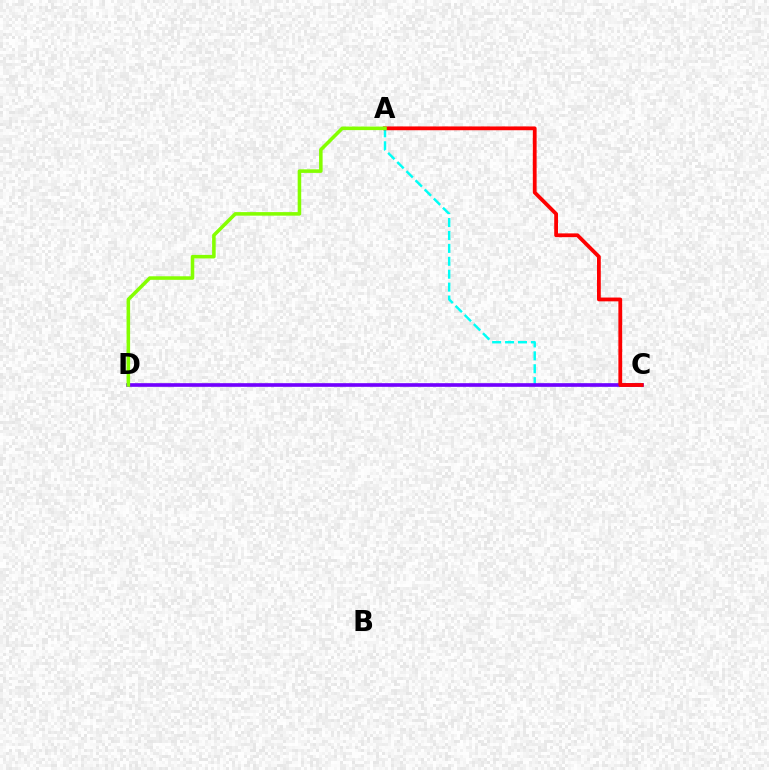{('A', 'C'): [{'color': '#00fff6', 'line_style': 'dashed', 'thickness': 1.76}, {'color': '#ff0000', 'line_style': 'solid', 'thickness': 2.73}], ('C', 'D'): [{'color': '#7200ff', 'line_style': 'solid', 'thickness': 2.62}], ('A', 'D'): [{'color': '#84ff00', 'line_style': 'solid', 'thickness': 2.55}]}